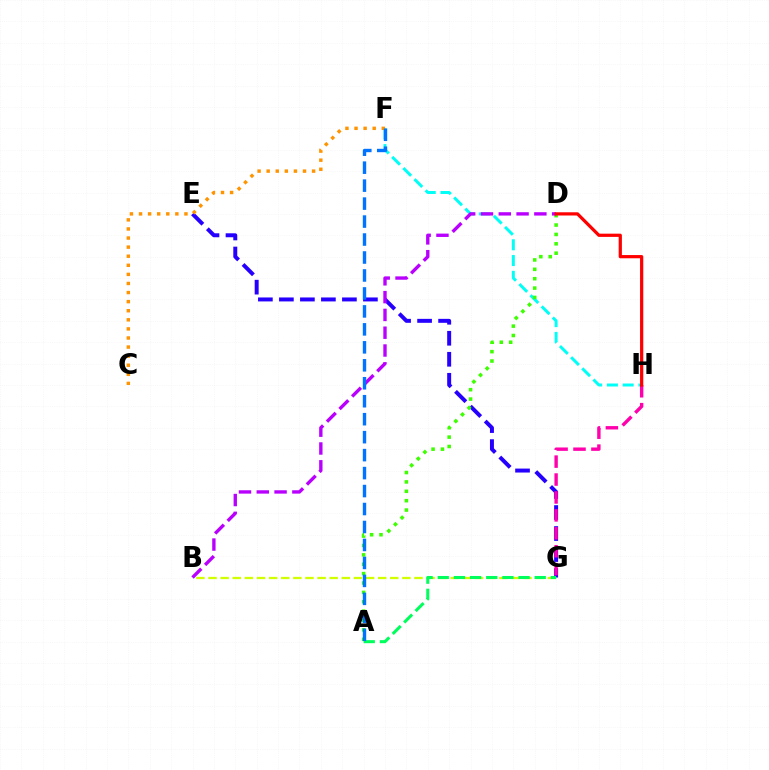{('B', 'G'): [{'color': '#d1ff00', 'line_style': 'dashed', 'thickness': 1.65}], ('F', 'H'): [{'color': '#00fff6', 'line_style': 'dashed', 'thickness': 2.14}], ('E', 'G'): [{'color': '#2500ff', 'line_style': 'dashed', 'thickness': 2.85}], ('C', 'F'): [{'color': '#ff9400', 'line_style': 'dotted', 'thickness': 2.47}], ('A', 'G'): [{'color': '#00ff5c', 'line_style': 'dashed', 'thickness': 2.2}], ('A', 'D'): [{'color': '#3dff00', 'line_style': 'dotted', 'thickness': 2.55}], ('G', 'H'): [{'color': '#ff00ac', 'line_style': 'dashed', 'thickness': 2.43}], ('B', 'D'): [{'color': '#b900ff', 'line_style': 'dashed', 'thickness': 2.42}], ('A', 'F'): [{'color': '#0074ff', 'line_style': 'dashed', 'thickness': 2.44}], ('D', 'H'): [{'color': '#ff0000', 'line_style': 'solid', 'thickness': 2.32}]}